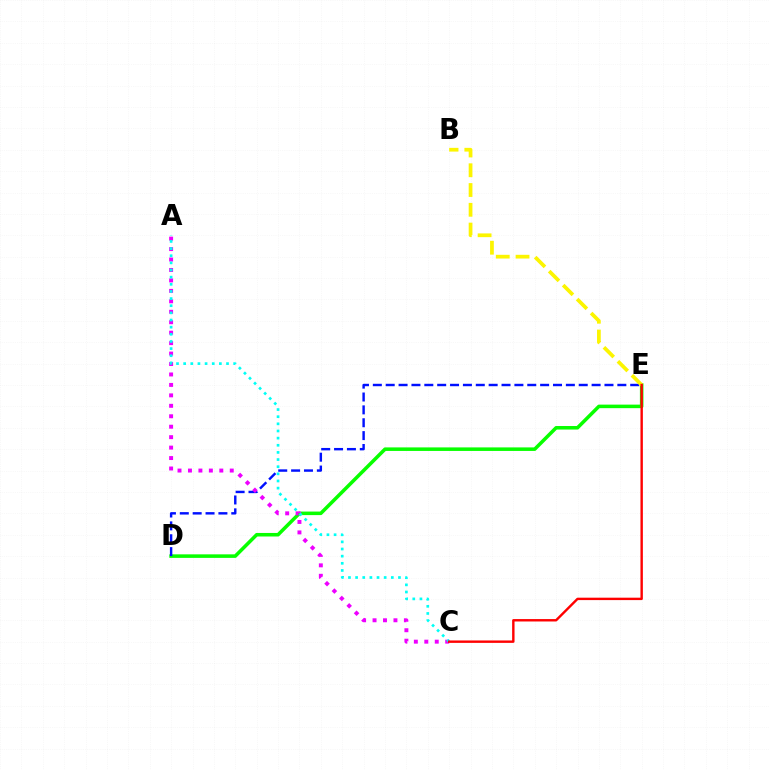{('D', 'E'): [{'color': '#08ff00', 'line_style': 'solid', 'thickness': 2.55}, {'color': '#0010ff', 'line_style': 'dashed', 'thickness': 1.75}], ('B', 'E'): [{'color': '#fcf500', 'line_style': 'dashed', 'thickness': 2.69}], ('A', 'C'): [{'color': '#ee00ff', 'line_style': 'dotted', 'thickness': 2.84}, {'color': '#00fff6', 'line_style': 'dotted', 'thickness': 1.94}], ('C', 'E'): [{'color': '#ff0000', 'line_style': 'solid', 'thickness': 1.73}]}